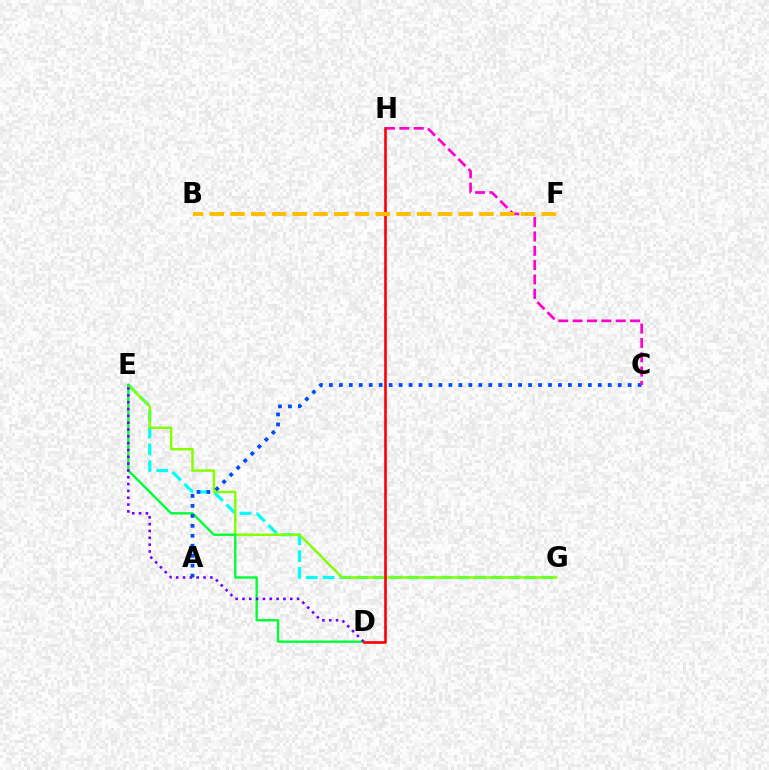{('E', 'G'): [{'color': '#00fff6', 'line_style': 'dashed', 'thickness': 2.29}, {'color': '#84ff00', 'line_style': 'solid', 'thickness': 1.77}], ('D', 'E'): [{'color': '#00ff39', 'line_style': 'solid', 'thickness': 1.72}, {'color': '#7200ff', 'line_style': 'dotted', 'thickness': 1.86}], ('A', 'C'): [{'color': '#004bff', 'line_style': 'dotted', 'thickness': 2.71}], ('C', 'H'): [{'color': '#ff00cf', 'line_style': 'dashed', 'thickness': 1.95}], ('D', 'H'): [{'color': '#ff0000', 'line_style': 'solid', 'thickness': 1.9}], ('B', 'F'): [{'color': '#ffbd00', 'line_style': 'dashed', 'thickness': 2.82}]}